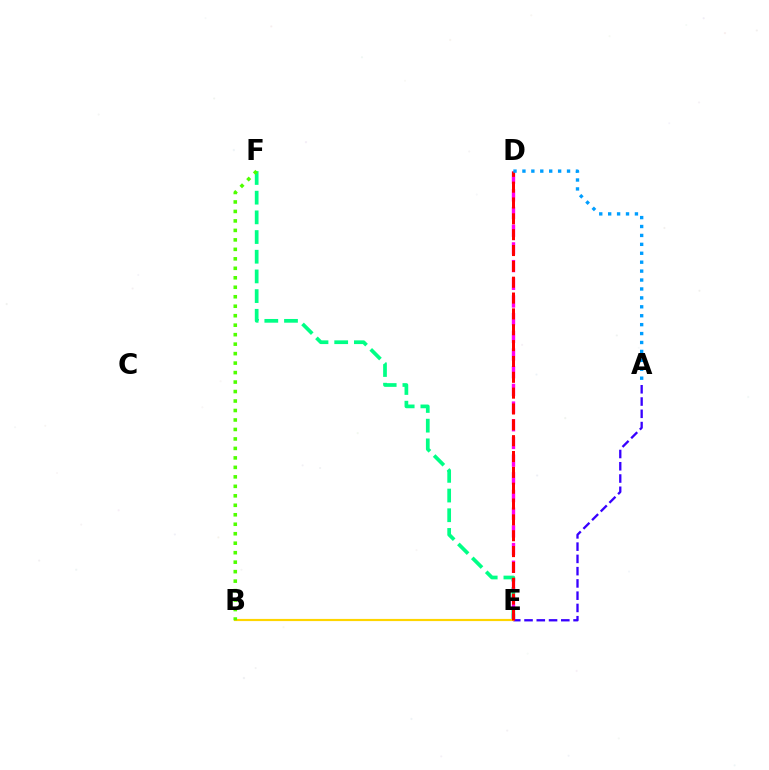{('E', 'F'): [{'color': '#00ff86', 'line_style': 'dashed', 'thickness': 2.67}], ('A', 'E'): [{'color': '#3700ff', 'line_style': 'dashed', 'thickness': 1.67}], ('D', 'E'): [{'color': '#ff00ed', 'line_style': 'dashed', 'thickness': 2.4}, {'color': '#ff0000', 'line_style': 'dashed', 'thickness': 2.15}], ('B', 'E'): [{'color': '#ffd500', 'line_style': 'solid', 'thickness': 1.56}], ('B', 'F'): [{'color': '#4fff00', 'line_style': 'dotted', 'thickness': 2.58}], ('A', 'D'): [{'color': '#009eff', 'line_style': 'dotted', 'thickness': 2.42}]}